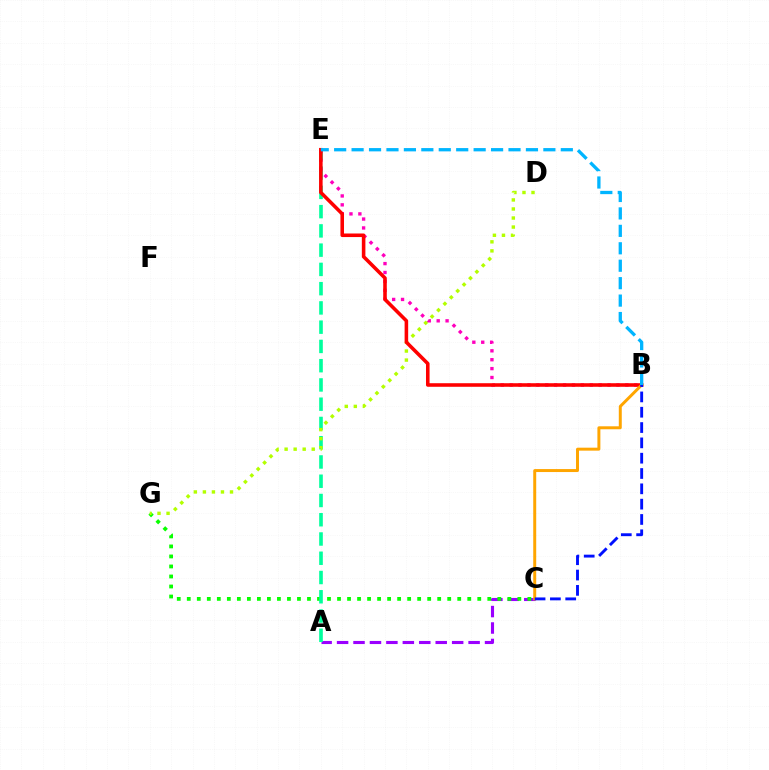{('A', 'C'): [{'color': '#9b00ff', 'line_style': 'dashed', 'thickness': 2.23}], ('C', 'G'): [{'color': '#08ff00', 'line_style': 'dotted', 'thickness': 2.72}], ('A', 'E'): [{'color': '#00ff9d', 'line_style': 'dashed', 'thickness': 2.62}], ('B', 'E'): [{'color': '#ff00bd', 'line_style': 'dotted', 'thickness': 2.42}, {'color': '#ff0000', 'line_style': 'solid', 'thickness': 2.57}, {'color': '#00b5ff', 'line_style': 'dashed', 'thickness': 2.37}], ('D', 'G'): [{'color': '#b3ff00', 'line_style': 'dotted', 'thickness': 2.46}], ('B', 'C'): [{'color': '#ffa500', 'line_style': 'solid', 'thickness': 2.14}, {'color': '#0010ff', 'line_style': 'dashed', 'thickness': 2.08}]}